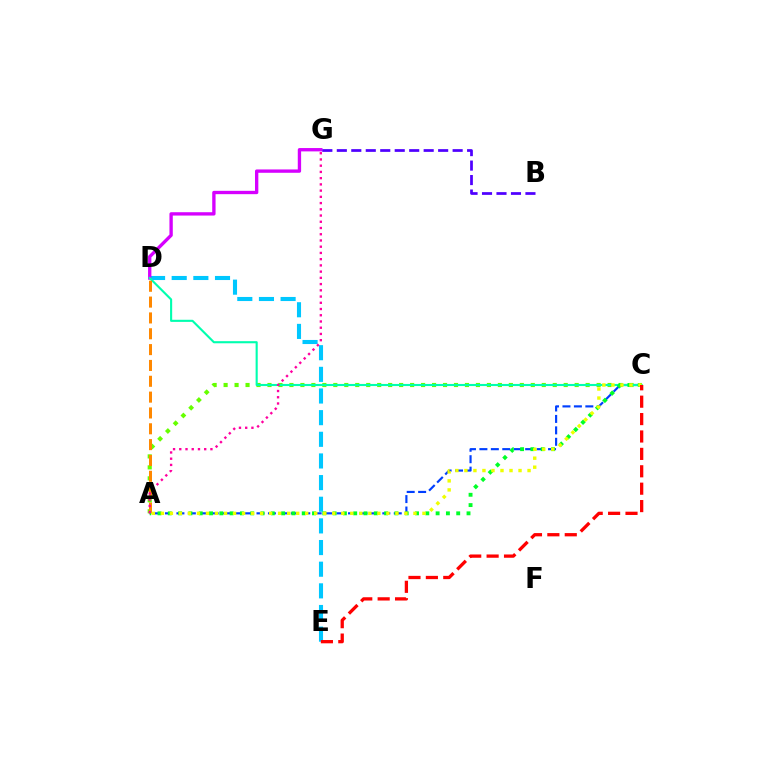{('A', 'C'): [{'color': '#66ff00', 'line_style': 'dotted', 'thickness': 2.98}, {'color': '#003fff', 'line_style': 'dashed', 'thickness': 1.55}, {'color': '#00ff27', 'line_style': 'dotted', 'thickness': 2.8}, {'color': '#eeff00', 'line_style': 'dotted', 'thickness': 2.45}], ('D', 'E'): [{'color': '#00c7ff', 'line_style': 'dashed', 'thickness': 2.94}], ('D', 'G'): [{'color': '#d600ff', 'line_style': 'solid', 'thickness': 2.4}], ('C', 'D'): [{'color': '#00ffaf', 'line_style': 'solid', 'thickness': 1.52}], ('B', 'G'): [{'color': '#4f00ff', 'line_style': 'dashed', 'thickness': 1.97}], ('A', 'D'): [{'color': '#ff8800', 'line_style': 'dashed', 'thickness': 2.15}], ('A', 'G'): [{'color': '#ff00a0', 'line_style': 'dotted', 'thickness': 1.69}], ('C', 'E'): [{'color': '#ff0000', 'line_style': 'dashed', 'thickness': 2.36}]}